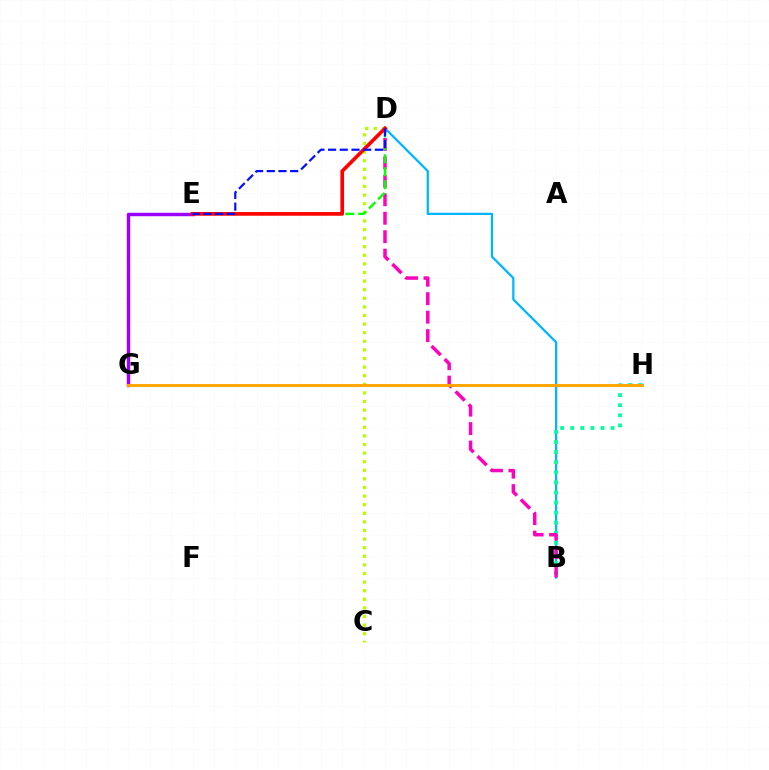{('B', 'D'): [{'color': '#00b5ff', 'line_style': 'solid', 'thickness': 1.62}, {'color': '#ff00bd', 'line_style': 'dashed', 'thickness': 2.51}], ('B', 'H'): [{'color': '#00ff9d', 'line_style': 'dotted', 'thickness': 2.74}], ('E', 'G'): [{'color': '#9b00ff', 'line_style': 'solid', 'thickness': 2.48}], ('C', 'D'): [{'color': '#b3ff00', 'line_style': 'dotted', 'thickness': 2.34}], ('G', 'H'): [{'color': '#ffa500', 'line_style': 'solid', 'thickness': 2.11}], ('D', 'E'): [{'color': '#08ff00', 'line_style': 'dashed', 'thickness': 1.76}, {'color': '#ff0000', 'line_style': 'solid', 'thickness': 2.64}, {'color': '#0010ff', 'line_style': 'dashed', 'thickness': 1.59}]}